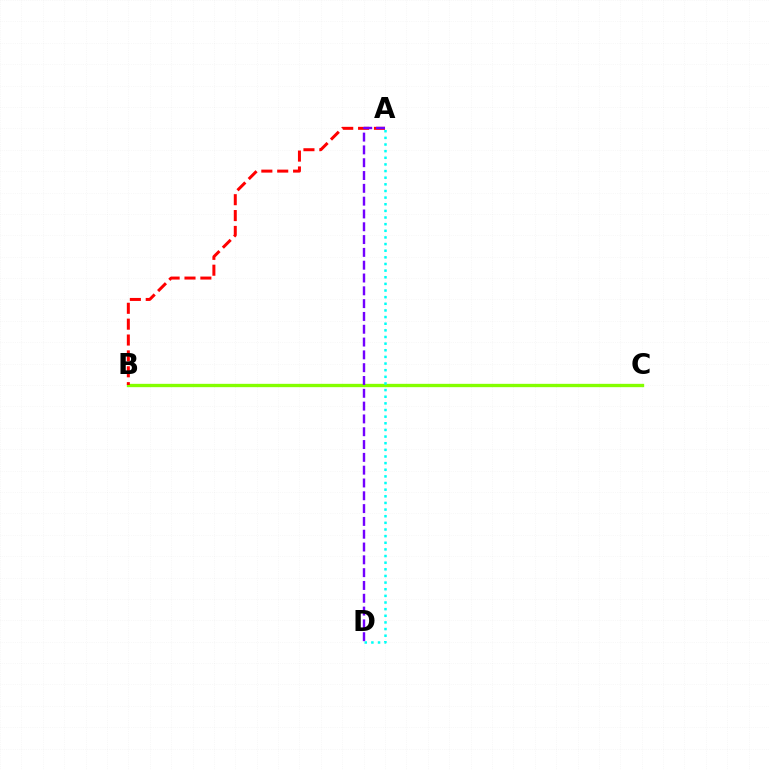{('B', 'C'): [{'color': '#84ff00', 'line_style': 'solid', 'thickness': 2.4}], ('A', 'B'): [{'color': '#ff0000', 'line_style': 'dashed', 'thickness': 2.16}], ('A', 'D'): [{'color': '#7200ff', 'line_style': 'dashed', 'thickness': 1.74}, {'color': '#00fff6', 'line_style': 'dotted', 'thickness': 1.8}]}